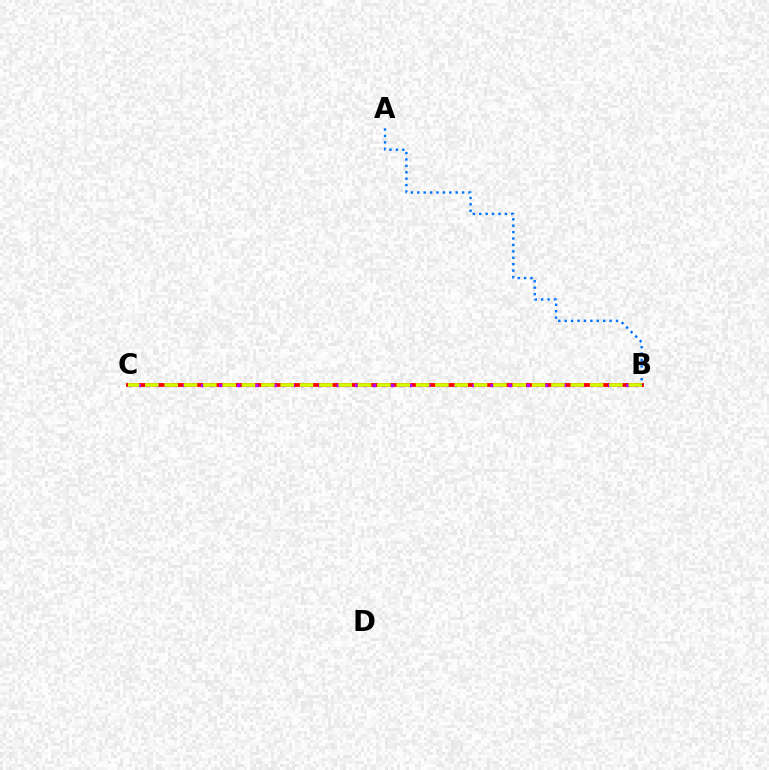{('B', 'C'): [{'color': '#00ff5c', 'line_style': 'solid', 'thickness': 1.71}, {'color': '#ff0000', 'line_style': 'solid', 'thickness': 2.72}, {'color': '#b900ff', 'line_style': 'dotted', 'thickness': 2.46}, {'color': '#d1ff00', 'line_style': 'dashed', 'thickness': 2.63}], ('A', 'B'): [{'color': '#0074ff', 'line_style': 'dotted', 'thickness': 1.74}]}